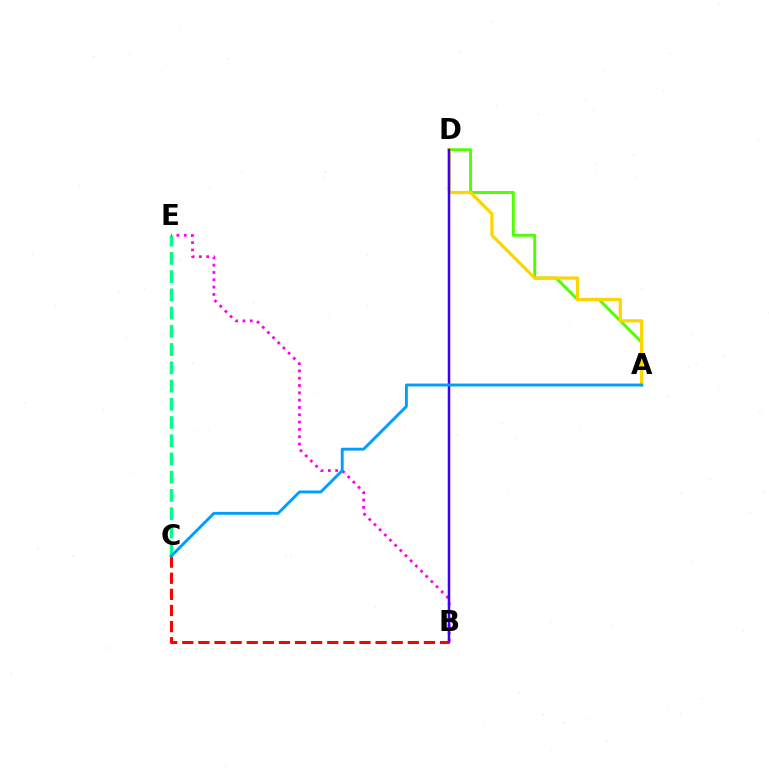{('C', 'E'): [{'color': '#00ff86', 'line_style': 'dashed', 'thickness': 2.48}], ('A', 'D'): [{'color': '#4fff00', 'line_style': 'solid', 'thickness': 2.09}, {'color': '#ffd500', 'line_style': 'solid', 'thickness': 2.31}], ('B', 'E'): [{'color': '#ff00ed', 'line_style': 'dotted', 'thickness': 1.99}], ('B', 'D'): [{'color': '#3700ff', 'line_style': 'solid', 'thickness': 1.8}], ('B', 'C'): [{'color': '#ff0000', 'line_style': 'dashed', 'thickness': 2.19}], ('A', 'C'): [{'color': '#009eff', 'line_style': 'solid', 'thickness': 2.08}]}